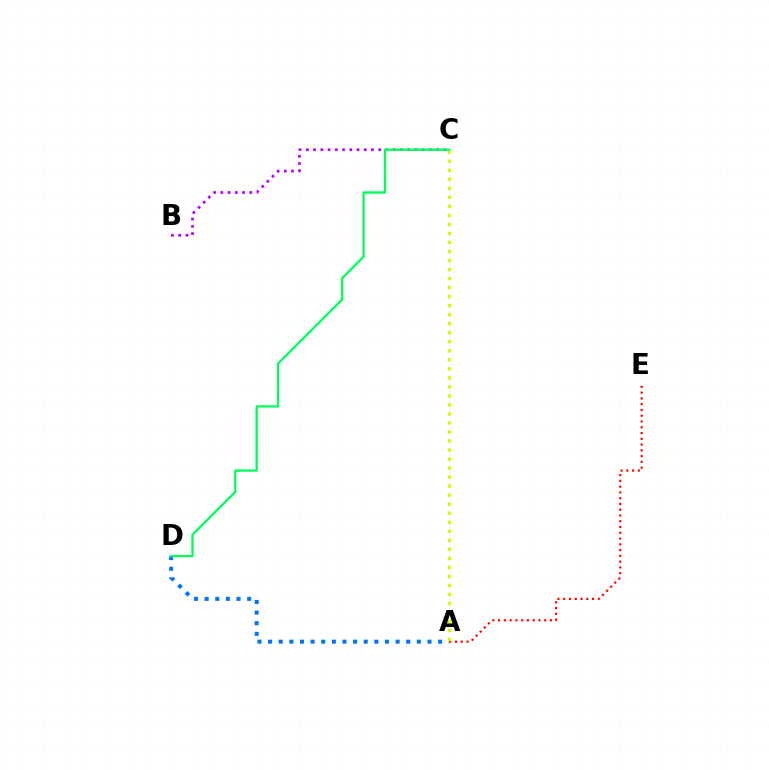{('B', 'C'): [{'color': '#b900ff', 'line_style': 'dotted', 'thickness': 1.97}], ('A', 'E'): [{'color': '#ff0000', 'line_style': 'dotted', 'thickness': 1.57}], ('A', 'D'): [{'color': '#0074ff', 'line_style': 'dotted', 'thickness': 2.89}], ('A', 'C'): [{'color': '#d1ff00', 'line_style': 'dotted', 'thickness': 2.45}], ('C', 'D'): [{'color': '#00ff5c', 'line_style': 'solid', 'thickness': 1.65}]}